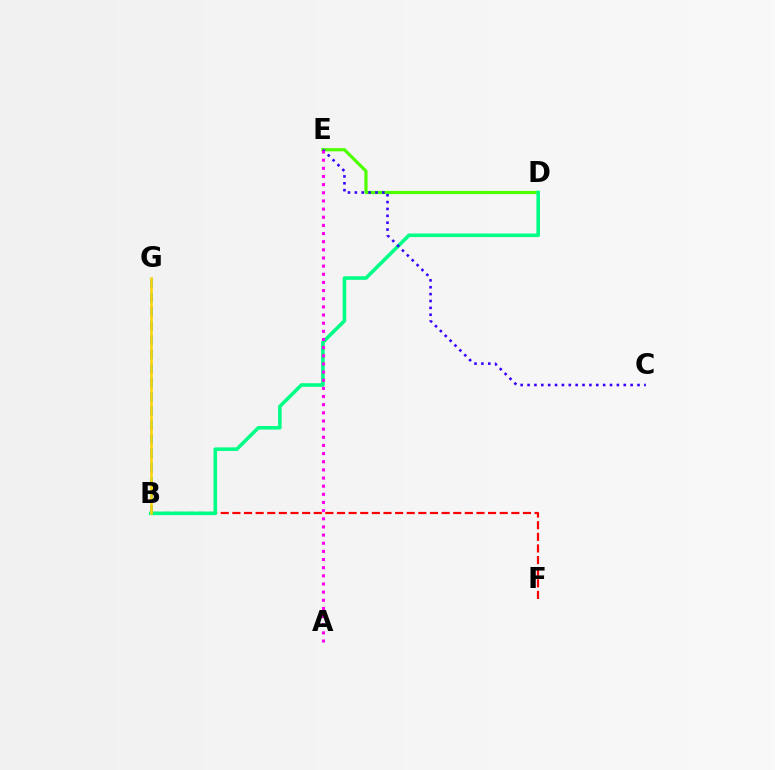{('B', 'F'): [{'color': '#ff0000', 'line_style': 'dashed', 'thickness': 1.58}], ('B', 'G'): [{'color': '#009eff', 'line_style': 'dashed', 'thickness': 1.92}, {'color': '#ffd500', 'line_style': 'solid', 'thickness': 1.83}], ('D', 'E'): [{'color': '#4fff00', 'line_style': 'solid', 'thickness': 2.3}], ('B', 'D'): [{'color': '#00ff86', 'line_style': 'solid', 'thickness': 2.58}], ('C', 'E'): [{'color': '#3700ff', 'line_style': 'dotted', 'thickness': 1.87}], ('A', 'E'): [{'color': '#ff00ed', 'line_style': 'dotted', 'thickness': 2.21}]}